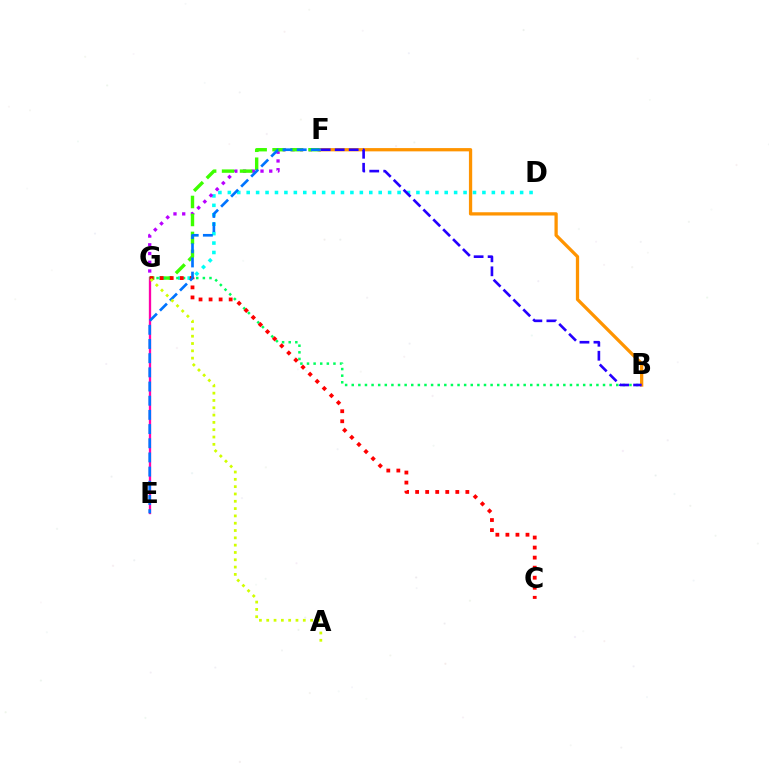{('D', 'G'): [{'color': '#00fff6', 'line_style': 'dotted', 'thickness': 2.56}], ('E', 'G'): [{'color': '#ff00ac', 'line_style': 'solid', 'thickness': 1.67}], ('F', 'G'): [{'color': '#b900ff', 'line_style': 'dotted', 'thickness': 2.37}, {'color': '#3dff00', 'line_style': 'dashed', 'thickness': 2.44}], ('B', 'F'): [{'color': '#ff9400', 'line_style': 'solid', 'thickness': 2.36}, {'color': '#2500ff', 'line_style': 'dashed', 'thickness': 1.9}], ('B', 'G'): [{'color': '#00ff5c', 'line_style': 'dotted', 'thickness': 1.8}], ('C', 'G'): [{'color': '#ff0000', 'line_style': 'dotted', 'thickness': 2.73}], ('E', 'F'): [{'color': '#0074ff', 'line_style': 'dashed', 'thickness': 1.93}], ('A', 'G'): [{'color': '#d1ff00', 'line_style': 'dotted', 'thickness': 1.99}]}